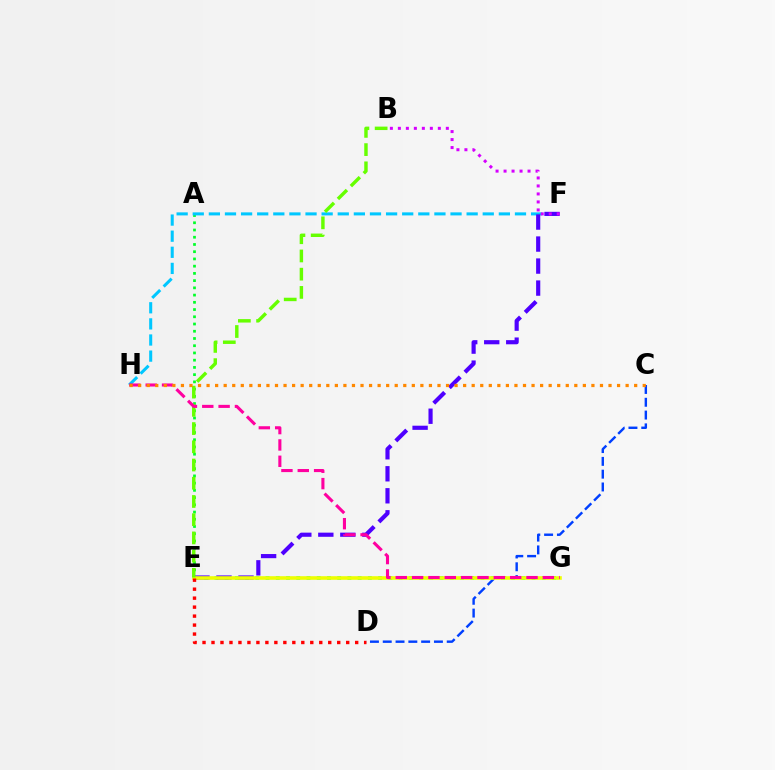{('A', 'E'): [{'color': '#00ff27', 'line_style': 'dotted', 'thickness': 1.96}], ('E', 'G'): [{'color': '#00ffaf', 'line_style': 'dotted', 'thickness': 2.78}, {'color': '#eeff00', 'line_style': 'solid', 'thickness': 2.6}], ('C', 'D'): [{'color': '#003fff', 'line_style': 'dashed', 'thickness': 1.74}], ('F', 'H'): [{'color': '#00c7ff', 'line_style': 'dashed', 'thickness': 2.19}], ('E', 'F'): [{'color': '#4f00ff', 'line_style': 'dashed', 'thickness': 2.99}], ('B', 'E'): [{'color': '#66ff00', 'line_style': 'dashed', 'thickness': 2.48}], ('D', 'E'): [{'color': '#ff0000', 'line_style': 'dotted', 'thickness': 2.44}], ('B', 'F'): [{'color': '#d600ff', 'line_style': 'dotted', 'thickness': 2.17}], ('G', 'H'): [{'color': '#ff00a0', 'line_style': 'dashed', 'thickness': 2.22}], ('C', 'H'): [{'color': '#ff8800', 'line_style': 'dotted', 'thickness': 2.32}]}